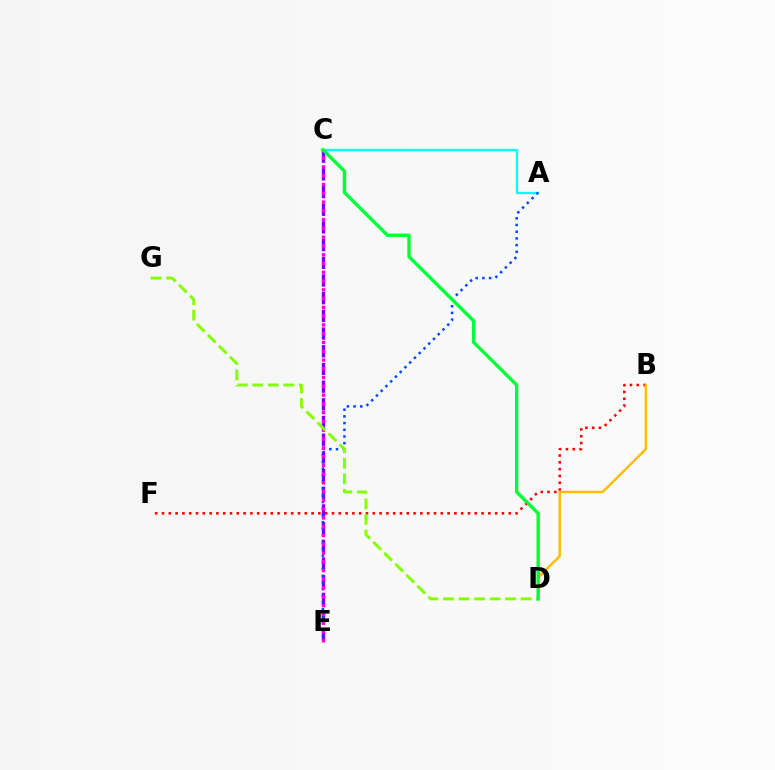{('A', 'C'): [{'color': '#00fff6', 'line_style': 'solid', 'thickness': 1.68}], ('B', 'F'): [{'color': '#ff0000', 'line_style': 'dotted', 'thickness': 1.85}], ('C', 'E'): [{'color': '#7200ff', 'line_style': 'dashed', 'thickness': 2.4}, {'color': '#ff00cf', 'line_style': 'dotted', 'thickness': 2.38}], ('A', 'E'): [{'color': '#004bff', 'line_style': 'dotted', 'thickness': 1.82}], ('B', 'D'): [{'color': '#ffbd00', 'line_style': 'solid', 'thickness': 1.79}], ('D', 'G'): [{'color': '#84ff00', 'line_style': 'dashed', 'thickness': 2.11}], ('C', 'D'): [{'color': '#00ff39', 'line_style': 'solid', 'thickness': 2.44}]}